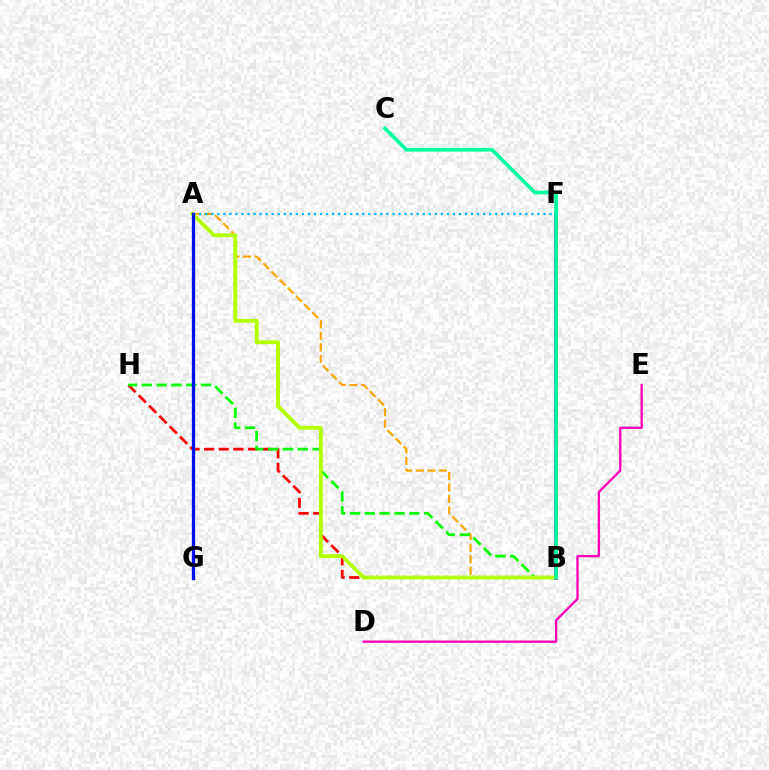{('A', 'B'): [{'color': '#ffa500', 'line_style': 'dashed', 'thickness': 1.57}, {'color': '#b3ff00', 'line_style': 'solid', 'thickness': 2.74}], ('B', 'F'): [{'color': '#9b00ff', 'line_style': 'solid', 'thickness': 2.8}], ('B', 'H'): [{'color': '#ff0000', 'line_style': 'dashed', 'thickness': 1.98}, {'color': '#08ff00', 'line_style': 'dashed', 'thickness': 2.02}], ('A', 'F'): [{'color': '#00b5ff', 'line_style': 'dotted', 'thickness': 1.64}], ('D', 'E'): [{'color': '#ff00bd', 'line_style': 'solid', 'thickness': 1.68}], ('B', 'C'): [{'color': '#00ff9d', 'line_style': 'solid', 'thickness': 2.65}], ('A', 'G'): [{'color': '#0010ff', 'line_style': 'solid', 'thickness': 2.36}]}